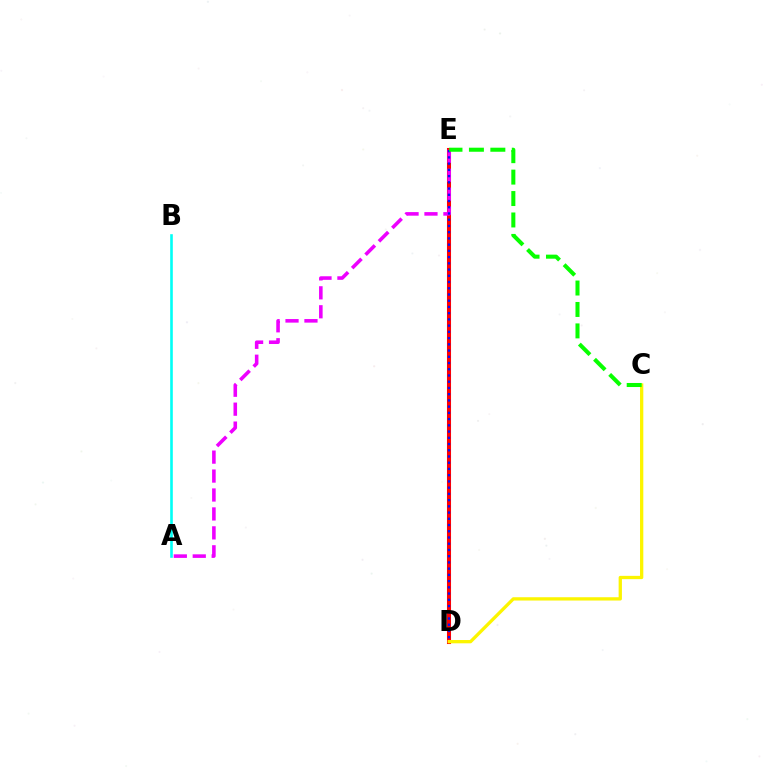{('A', 'B'): [{'color': '#00fff6', 'line_style': 'solid', 'thickness': 1.89}], ('D', 'E'): [{'color': '#ff0000', 'line_style': 'solid', 'thickness': 2.92}, {'color': '#0010ff', 'line_style': 'dotted', 'thickness': 1.69}], ('A', 'E'): [{'color': '#ee00ff', 'line_style': 'dashed', 'thickness': 2.57}], ('C', 'D'): [{'color': '#fcf500', 'line_style': 'solid', 'thickness': 2.37}], ('C', 'E'): [{'color': '#08ff00', 'line_style': 'dashed', 'thickness': 2.91}]}